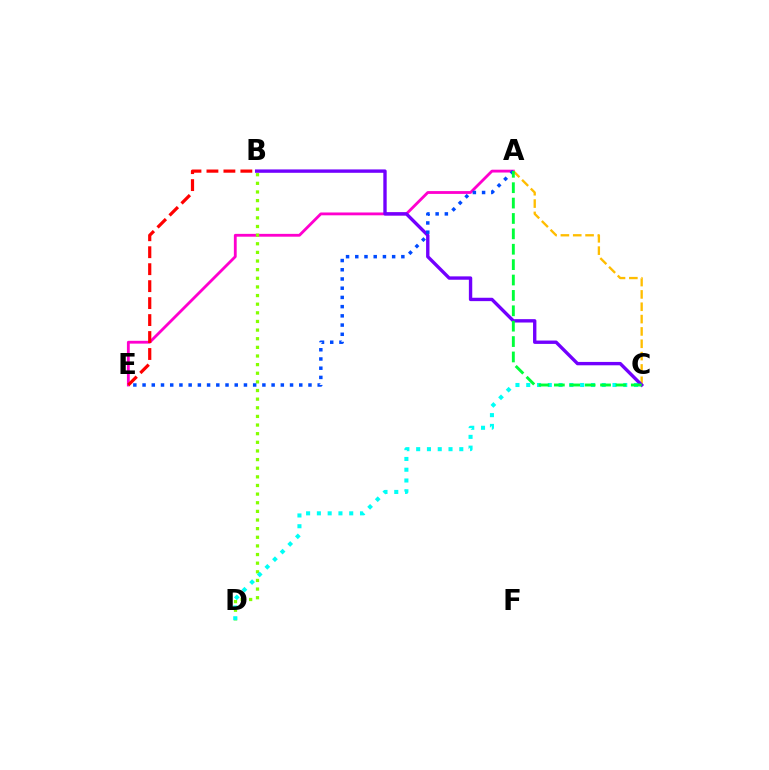{('A', 'E'): [{'color': '#ff00cf', 'line_style': 'solid', 'thickness': 2.03}, {'color': '#004bff', 'line_style': 'dotted', 'thickness': 2.5}], ('A', 'C'): [{'color': '#ffbd00', 'line_style': 'dashed', 'thickness': 1.68}, {'color': '#00ff39', 'line_style': 'dashed', 'thickness': 2.09}], ('B', 'E'): [{'color': '#ff0000', 'line_style': 'dashed', 'thickness': 2.3}], ('B', 'D'): [{'color': '#84ff00', 'line_style': 'dotted', 'thickness': 2.35}], ('C', 'D'): [{'color': '#00fff6', 'line_style': 'dotted', 'thickness': 2.93}], ('B', 'C'): [{'color': '#7200ff', 'line_style': 'solid', 'thickness': 2.43}]}